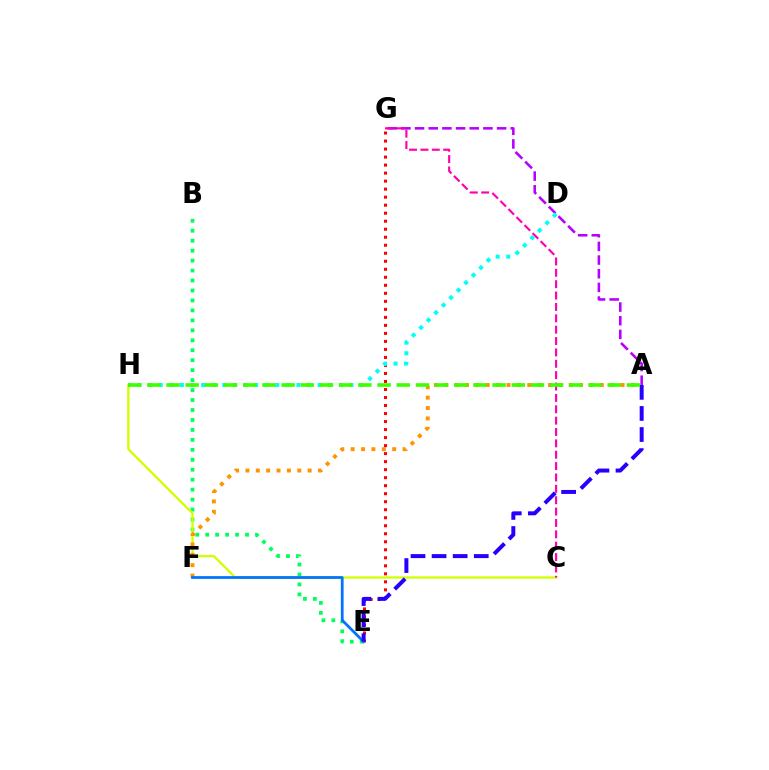{('B', 'E'): [{'color': '#00ff5c', 'line_style': 'dotted', 'thickness': 2.71}], ('C', 'H'): [{'color': '#d1ff00', 'line_style': 'solid', 'thickness': 1.66}], ('A', 'F'): [{'color': '#ff9400', 'line_style': 'dotted', 'thickness': 2.82}], ('E', 'G'): [{'color': '#ff0000', 'line_style': 'dotted', 'thickness': 2.18}], ('E', 'F'): [{'color': '#0074ff', 'line_style': 'solid', 'thickness': 1.99}], ('A', 'G'): [{'color': '#b900ff', 'line_style': 'dashed', 'thickness': 1.86}], ('D', 'H'): [{'color': '#00fff6', 'line_style': 'dotted', 'thickness': 2.88}], ('A', 'E'): [{'color': '#2500ff', 'line_style': 'dashed', 'thickness': 2.86}], ('C', 'G'): [{'color': '#ff00ac', 'line_style': 'dashed', 'thickness': 1.54}], ('A', 'H'): [{'color': '#3dff00', 'line_style': 'dashed', 'thickness': 2.61}]}